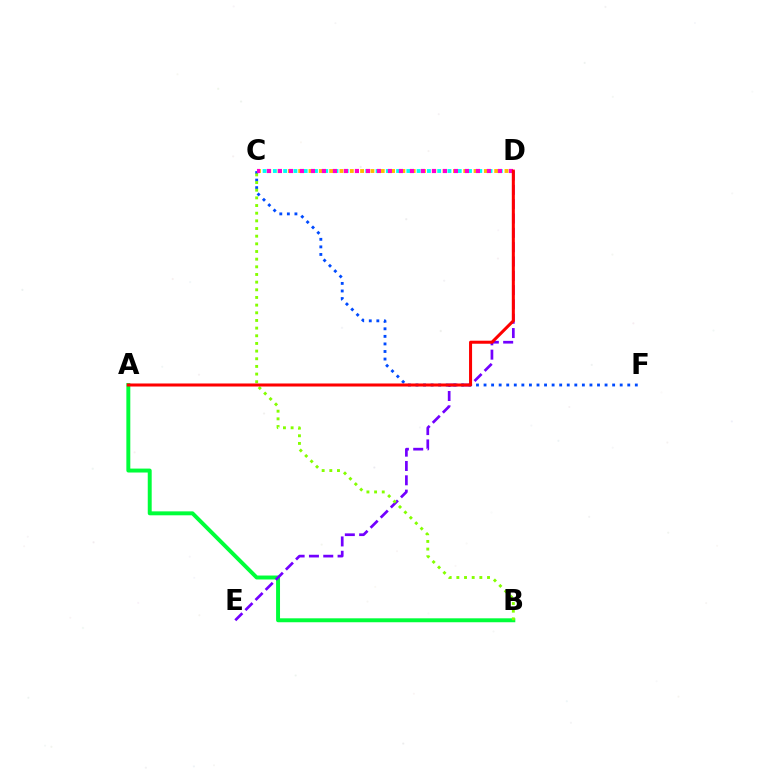{('A', 'B'): [{'color': '#00ff39', 'line_style': 'solid', 'thickness': 2.83}], ('C', 'D'): [{'color': '#00fff6', 'line_style': 'dotted', 'thickness': 2.79}, {'color': '#ffbd00', 'line_style': 'dotted', 'thickness': 2.8}, {'color': '#ff00cf', 'line_style': 'dotted', 'thickness': 2.99}], ('D', 'E'): [{'color': '#7200ff', 'line_style': 'dashed', 'thickness': 1.95}], ('C', 'F'): [{'color': '#004bff', 'line_style': 'dotted', 'thickness': 2.06}], ('B', 'C'): [{'color': '#84ff00', 'line_style': 'dotted', 'thickness': 2.08}], ('A', 'D'): [{'color': '#ff0000', 'line_style': 'solid', 'thickness': 2.19}]}